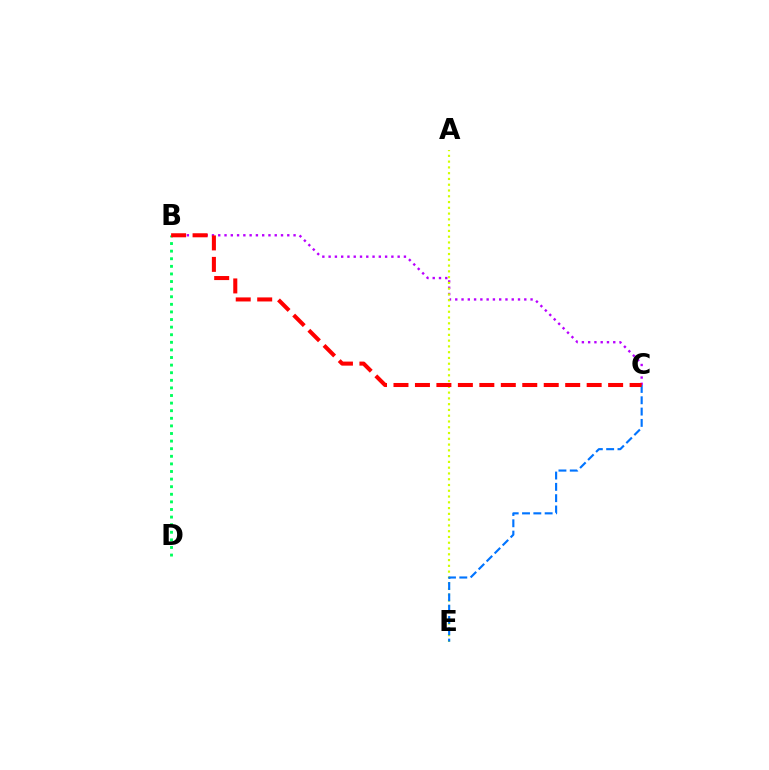{('B', 'C'): [{'color': '#b900ff', 'line_style': 'dotted', 'thickness': 1.7}, {'color': '#ff0000', 'line_style': 'dashed', 'thickness': 2.92}], ('A', 'E'): [{'color': '#d1ff00', 'line_style': 'dotted', 'thickness': 1.57}], ('B', 'D'): [{'color': '#00ff5c', 'line_style': 'dotted', 'thickness': 2.06}], ('C', 'E'): [{'color': '#0074ff', 'line_style': 'dashed', 'thickness': 1.54}]}